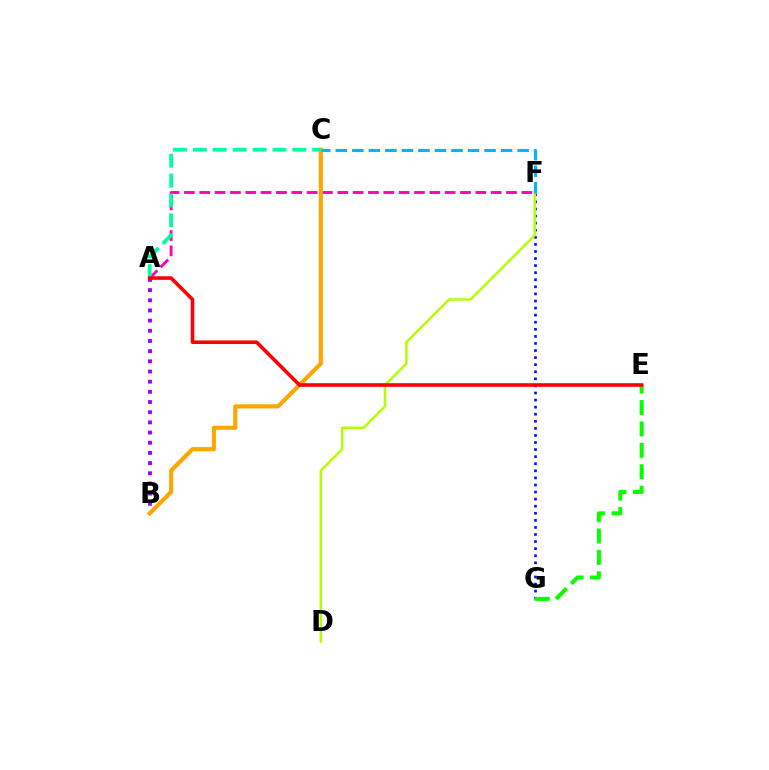{('F', 'G'): [{'color': '#0010ff', 'line_style': 'dotted', 'thickness': 1.92}], ('E', 'G'): [{'color': '#08ff00', 'line_style': 'dashed', 'thickness': 2.91}], ('D', 'F'): [{'color': '#b3ff00', 'line_style': 'solid', 'thickness': 1.78}], ('A', 'F'): [{'color': '#ff00bd', 'line_style': 'dashed', 'thickness': 2.08}], ('A', 'B'): [{'color': '#9b00ff', 'line_style': 'dotted', 'thickness': 2.76}], ('B', 'C'): [{'color': '#ffa500', 'line_style': 'solid', 'thickness': 2.97}], ('A', 'C'): [{'color': '#00ff9d', 'line_style': 'dashed', 'thickness': 2.7}], ('C', 'F'): [{'color': '#00b5ff', 'line_style': 'dashed', 'thickness': 2.25}], ('A', 'E'): [{'color': '#ff0000', 'line_style': 'solid', 'thickness': 2.58}]}